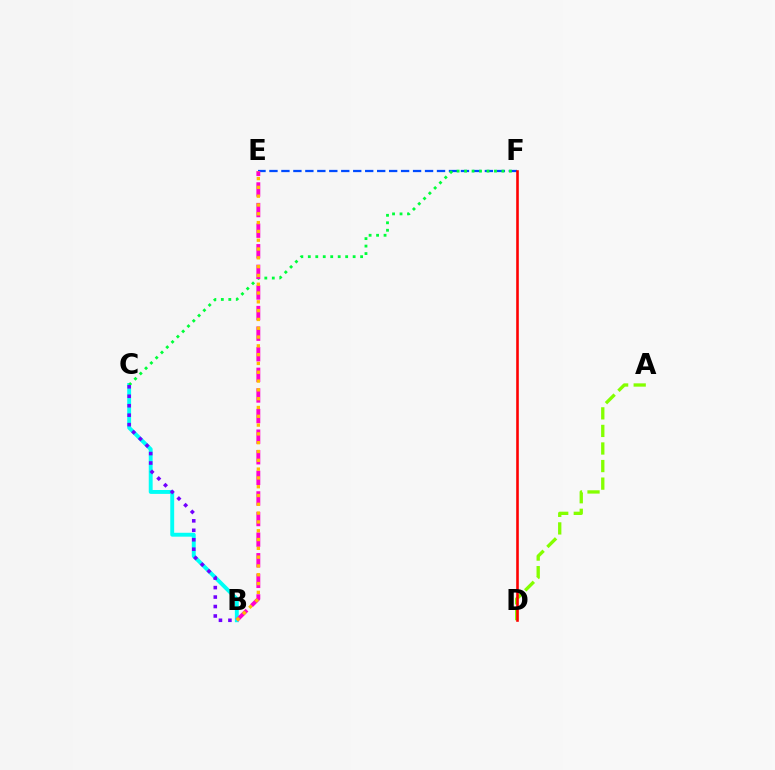{('E', 'F'): [{'color': '#004bff', 'line_style': 'dashed', 'thickness': 1.63}], ('B', 'C'): [{'color': '#00fff6', 'line_style': 'solid', 'thickness': 2.81}, {'color': '#7200ff', 'line_style': 'dotted', 'thickness': 2.57}], ('A', 'D'): [{'color': '#84ff00', 'line_style': 'dashed', 'thickness': 2.39}], ('C', 'F'): [{'color': '#00ff39', 'line_style': 'dotted', 'thickness': 2.03}], ('D', 'F'): [{'color': '#ff0000', 'line_style': 'solid', 'thickness': 1.88}], ('B', 'E'): [{'color': '#ff00cf', 'line_style': 'dashed', 'thickness': 2.8}, {'color': '#ffbd00', 'line_style': 'dotted', 'thickness': 2.39}]}